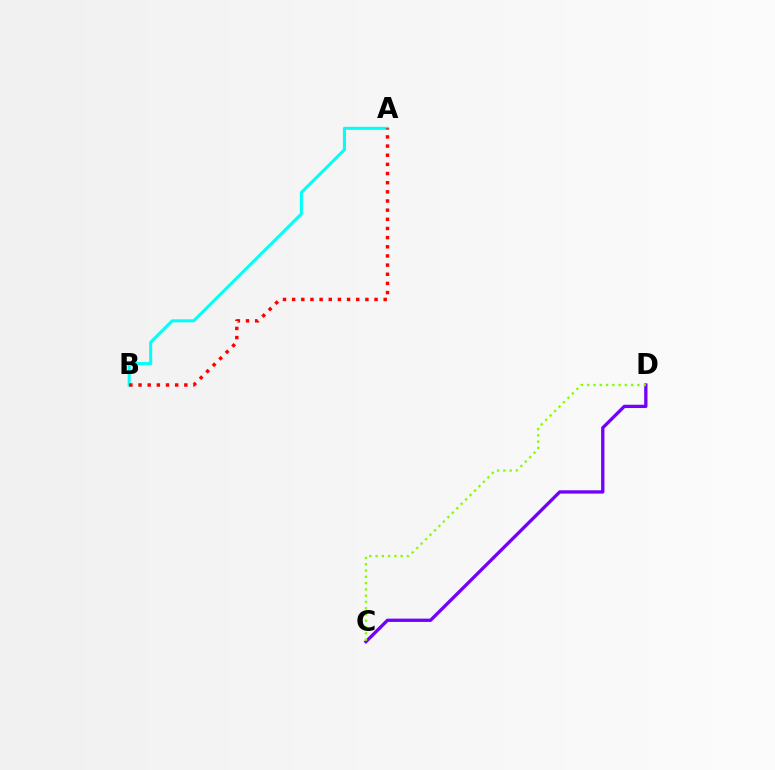{('C', 'D'): [{'color': '#7200ff', 'line_style': 'solid', 'thickness': 2.37}, {'color': '#84ff00', 'line_style': 'dotted', 'thickness': 1.7}], ('A', 'B'): [{'color': '#00fff6', 'line_style': 'solid', 'thickness': 2.19}, {'color': '#ff0000', 'line_style': 'dotted', 'thickness': 2.49}]}